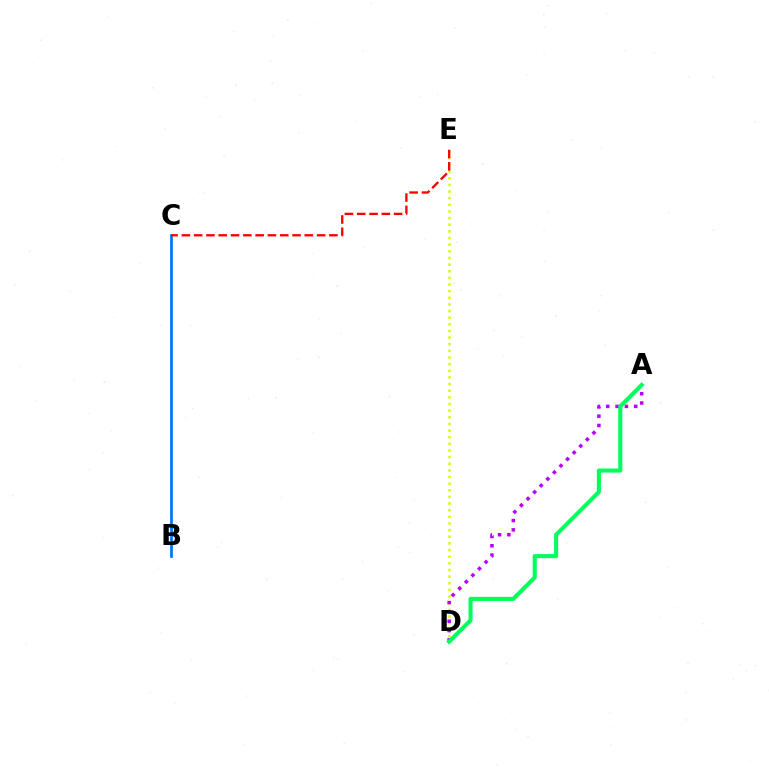{('D', 'E'): [{'color': '#d1ff00', 'line_style': 'dotted', 'thickness': 1.8}], ('B', 'C'): [{'color': '#0074ff', 'line_style': 'solid', 'thickness': 1.96}], ('C', 'E'): [{'color': '#ff0000', 'line_style': 'dashed', 'thickness': 1.67}], ('A', 'D'): [{'color': '#b900ff', 'line_style': 'dotted', 'thickness': 2.53}, {'color': '#00ff5c', 'line_style': 'solid', 'thickness': 2.94}]}